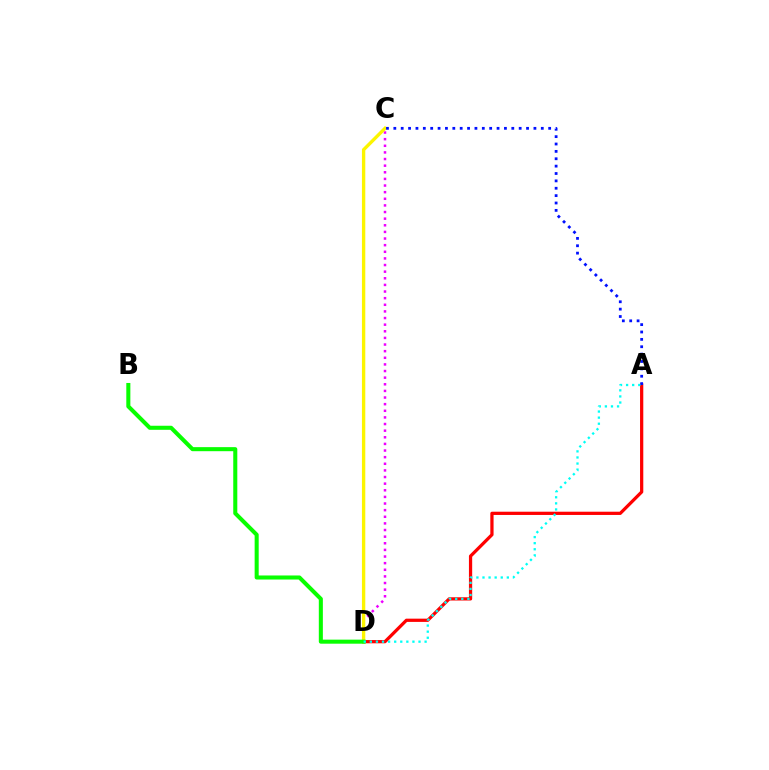{('C', 'D'): [{'color': '#ee00ff', 'line_style': 'dotted', 'thickness': 1.8}, {'color': '#fcf500', 'line_style': 'solid', 'thickness': 2.42}], ('A', 'D'): [{'color': '#ff0000', 'line_style': 'solid', 'thickness': 2.33}, {'color': '#00fff6', 'line_style': 'dotted', 'thickness': 1.65}], ('B', 'D'): [{'color': '#08ff00', 'line_style': 'solid', 'thickness': 2.92}], ('A', 'C'): [{'color': '#0010ff', 'line_style': 'dotted', 'thickness': 2.0}]}